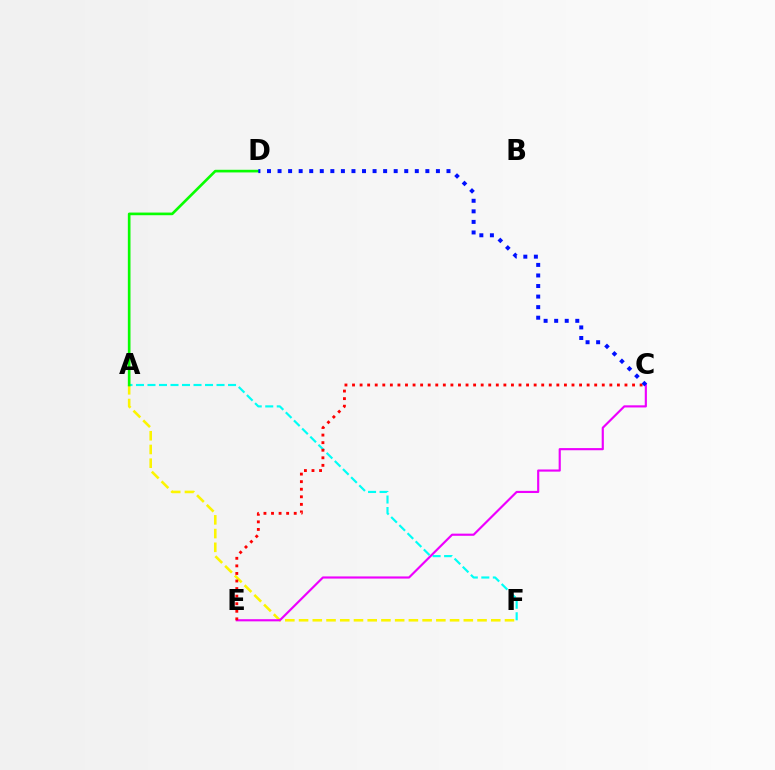{('A', 'F'): [{'color': '#fcf500', 'line_style': 'dashed', 'thickness': 1.86}, {'color': '#00fff6', 'line_style': 'dashed', 'thickness': 1.56}], ('C', 'E'): [{'color': '#ee00ff', 'line_style': 'solid', 'thickness': 1.55}, {'color': '#ff0000', 'line_style': 'dotted', 'thickness': 2.06}], ('A', 'D'): [{'color': '#08ff00', 'line_style': 'solid', 'thickness': 1.91}], ('C', 'D'): [{'color': '#0010ff', 'line_style': 'dotted', 'thickness': 2.87}]}